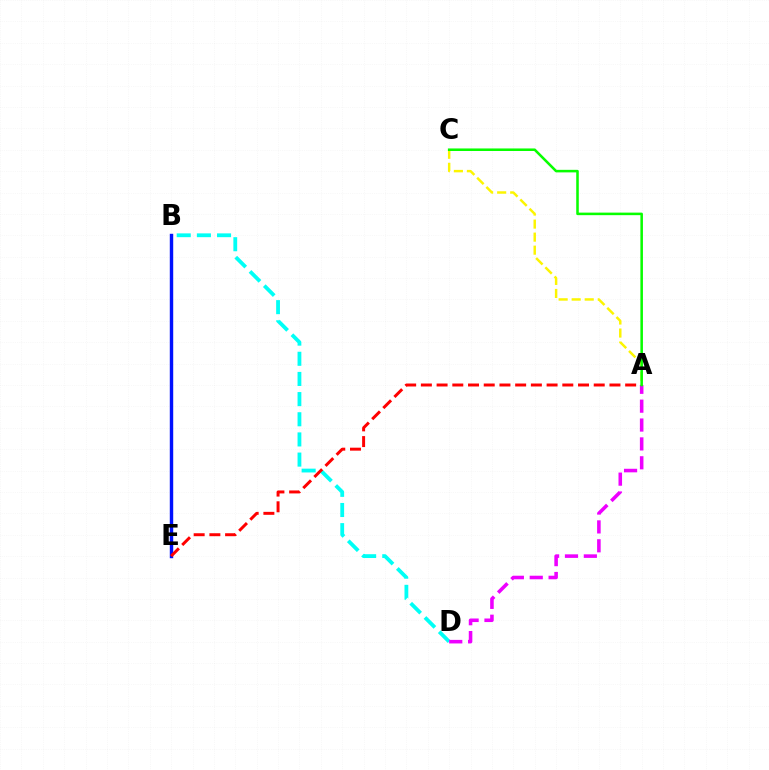{('B', 'E'): [{'color': '#0010ff', 'line_style': 'solid', 'thickness': 2.46}], ('B', 'D'): [{'color': '#00fff6', 'line_style': 'dashed', 'thickness': 2.74}], ('A', 'C'): [{'color': '#fcf500', 'line_style': 'dashed', 'thickness': 1.77}, {'color': '#08ff00', 'line_style': 'solid', 'thickness': 1.83}], ('A', 'E'): [{'color': '#ff0000', 'line_style': 'dashed', 'thickness': 2.13}], ('A', 'D'): [{'color': '#ee00ff', 'line_style': 'dashed', 'thickness': 2.56}]}